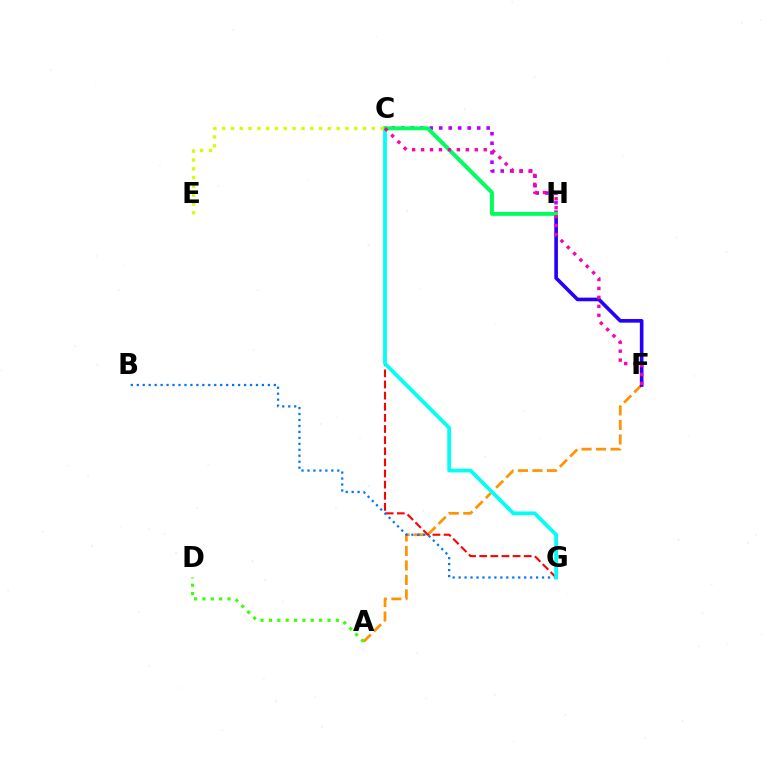{('A', 'F'): [{'color': '#ff9400', 'line_style': 'dashed', 'thickness': 1.97}], ('F', 'H'): [{'color': '#2500ff', 'line_style': 'solid', 'thickness': 2.61}], ('C', 'G'): [{'color': '#ff0000', 'line_style': 'dashed', 'thickness': 1.51}, {'color': '#00fff6', 'line_style': 'solid', 'thickness': 2.72}], ('B', 'G'): [{'color': '#0074ff', 'line_style': 'dotted', 'thickness': 1.62}], ('A', 'D'): [{'color': '#3dff00', 'line_style': 'dotted', 'thickness': 2.27}], ('C', 'H'): [{'color': '#b900ff', 'line_style': 'dotted', 'thickness': 2.58}, {'color': '#00ff5c', 'line_style': 'solid', 'thickness': 2.83}], ('C', 'E'): [{'color': '#d1ff00', 'line_style': 'dotted', 'thickness': 2.39}], ('C', 'F'): [{'color': '#ff00ac', 'line_style': 'dotted', 'thickness': 2.43}]}